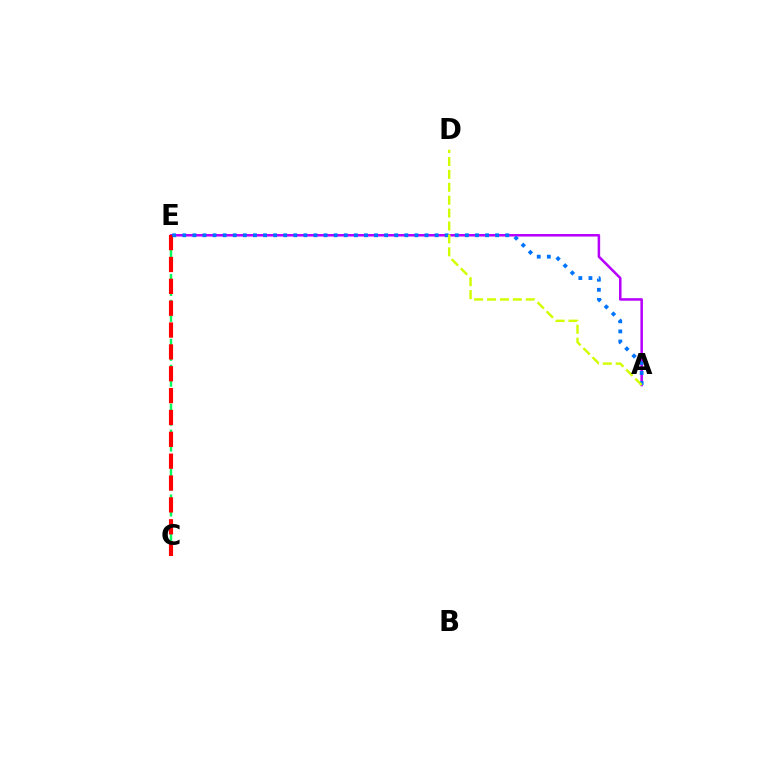{('C', 'E'): [{'color': '#00ff5c', 'line_style': 'dashed', 'thickness': 1.76}, {'color': '#ff0000', 'line_style': 'dashed', 'thickness': 2.97}], ('A', 'E'): [{'color': '#b900ff', 'line_style': 'solid', 'thickness': 1.83}, {'color': '#0074ff', 'line_style': 'dotted', 'thickness': 2.74}], ('A', 'D'): [{'color': '#d1ff00', 'line_style': 'dashed', 'thickness': 1.75}]}